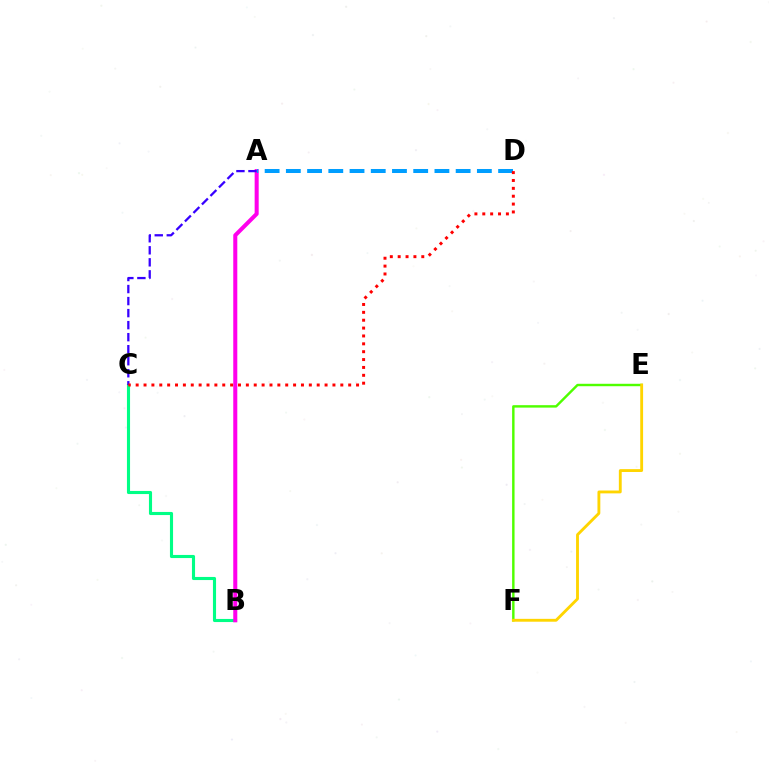{('E', 'F'): [{'color': '#4fff00', 'line_style': 'solid', 'thickness': 1.75}, {'color': '#ffd500', 'line_style': 'solid', 'thickness': 2.06}], ('B', 'C'): [{'color': '#00ff86', 'line_style': 'solid', 'thickness': 2.24}], ('A', 'B'): [{'color': '#ff00ed', 'line_style': 'solid', 'thickness': 2.91}], ('A', 'C'): [{'color': '#3700ff', 'line_style': 'dashed', 'thickness': 1.63}], ('A', 'D'): [{'color': '#009eff', 'line_style': 'dashed', 'thickness': 2.88}], ('C', 'D'): [{'color': '#ff0000', 'line_style': 'dotted', 'thickness': 2.14}]}